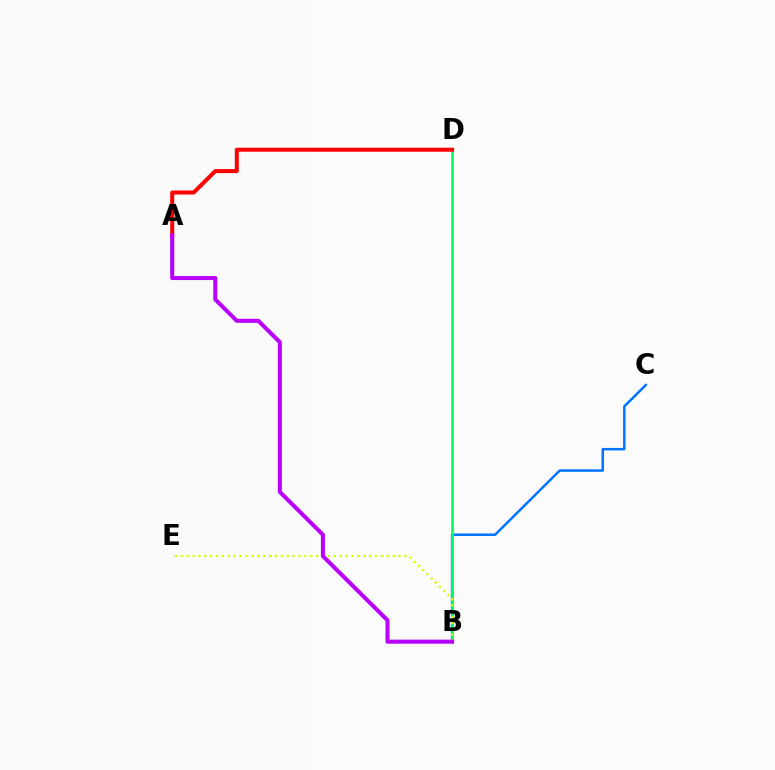{('B', 'C'): [{'color': '#0074ff', 'line_style': 'solid', 'thickness': 1.8}], ('B', 'D'): [{'color': '#00ff5c', 'line_style': 'solid', 'thickness': 1.91}], ('A', 'D'): [{'color': '#ff0000', 'line_style': 'solid', 'thickness': 2.89}], ('B', 'E'): [{'color': '#d1ff00', 'line_style': 'dotted', 'thickness': 1.6}], ('A', 'B'): [{'color': '#b900ff', 'line_style': 'solid', 'thickness': 2.91}]}